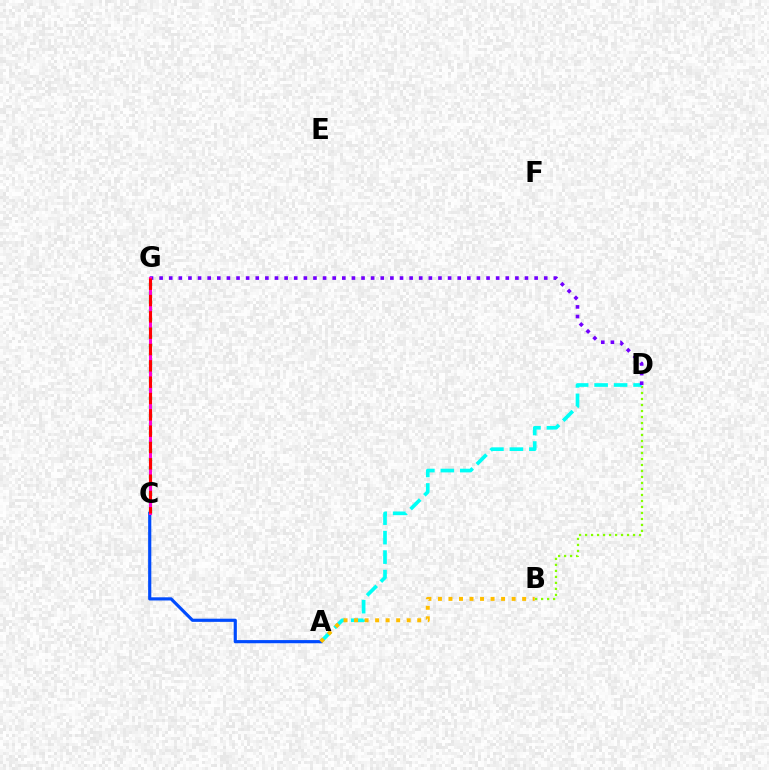{('C', 'G'): [{'color': '#00ff39', 'line_style': 'dotted', 'thickness': 2.38}, {'color': '#ff00cf', 'line_style': 'solid', 'thickness': 2.21}, {'color': '#ff0000', 'line_style': 'dashed', 'thickness': 2.22}], ('B', 'D'): [{'color': '#84ff00', 'line_style': 'dotted', 'thickness': 1.63}], ('A', 'D'): [{'color': '#00fff6', 'line_style': 'dashed', 'thickness': 2.65}], ('D', 'G'): [{'color': '#7200ff', 'line_style': 'dotted', 'thickness': 2.61}], ('A', 'C'): [{'color': '#004bff', 'line_style': 'solid', 'thickness': 2.28}], ('A', 'B'): [{'color': '#ffbd00', 'line_style': 'dotted', 'thickness': 2.86}]}